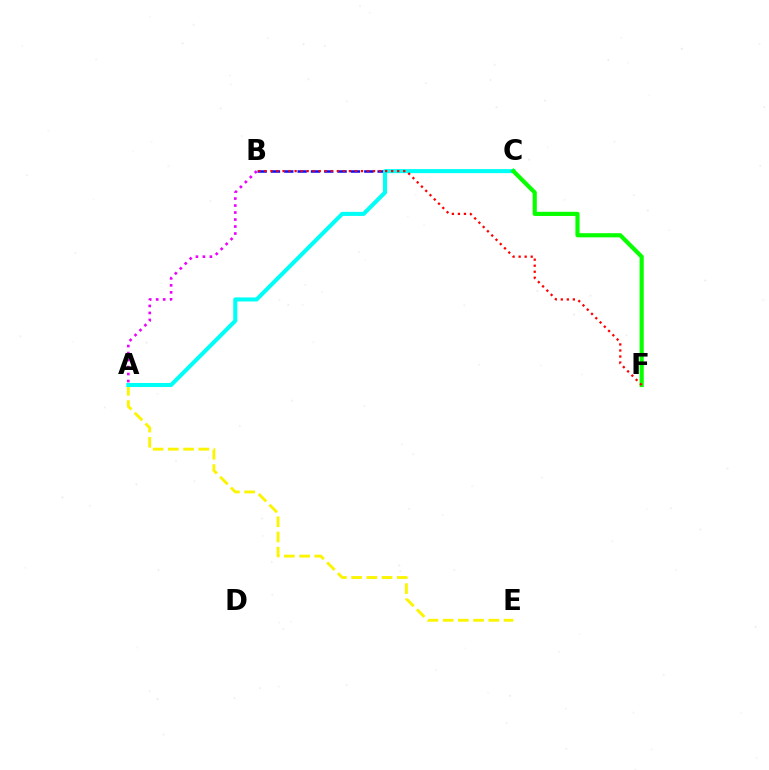{('A', 'E'): [{'color': '#fcf500', 'line_style': 'dashed', 'thickness': 2.07}], ('B', 'C'): [{'color': '#0010ff', 'line_style': 'dashed', 'thickness': 1.81}], ('A', 'C'): [{'color': '#00fff6', 'line_style': 'solid', 'thickness': 2.92}], ('C', 'F'): [{'color': '#08ff00', 'line_style': 'solid', 'thickness': 3.0}], ('A', 'B'): [{'color': '#ee00ff', 'line_style': 'dotted', 'thickness': 1.9}], ('B', 'F'): [{'color': '#ff0000', 'line_style': 'dotted', 'thickness': 1.64}]}